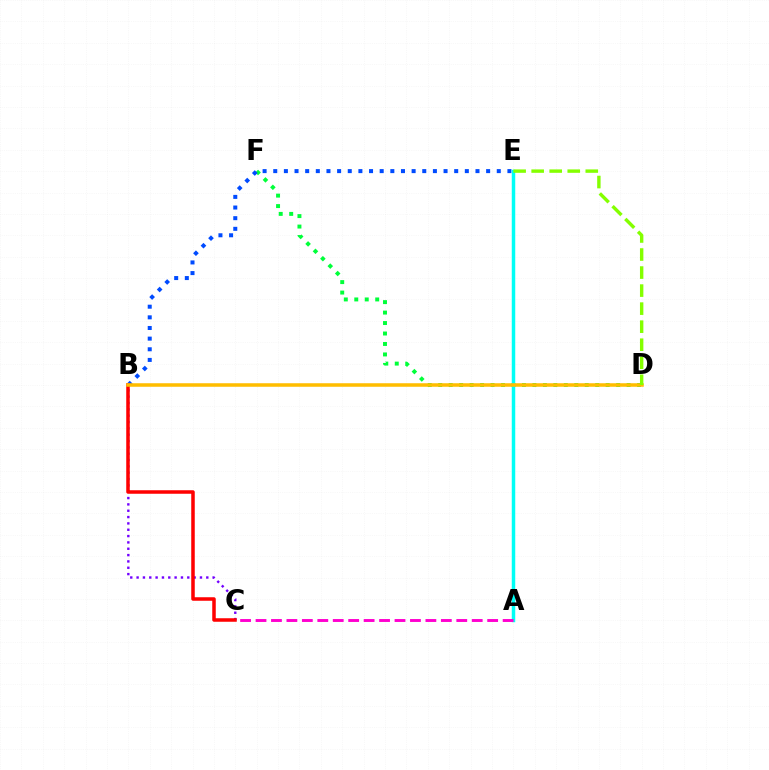{('B', 'C'): [{'color': '#7200ff', 'line_style': 'dotted', 'thickness': 1.72}, {'color': '#ff0000', 'line_style': 'solid', 'thickness': 2.53}], ('D', 'F'): [{'color': '#00ff39', 'line_style': 'dotted', 'thickness': 2.84}], ('B', 'E'): [{'color': '#004bff', 'line_style': 'dotted', 'thickness': 2.89}], ('A', 'E'): [{'color': '#00fff6', 'line_style': 'solid', 'thickness': 2.5}], ('B', 'D'): [{'color': '#ffbd00', 'line_style': 'solid', 'thickness': 2.54}], ('D', 'E'): [{'color': '#84ff00', 'line_style': 'dashed', 'thickness': 2.45}], ('A', 'C'): [{'color': '#ff00cf', 'line_style': 'dashed', 'thickness': 2.1}]}